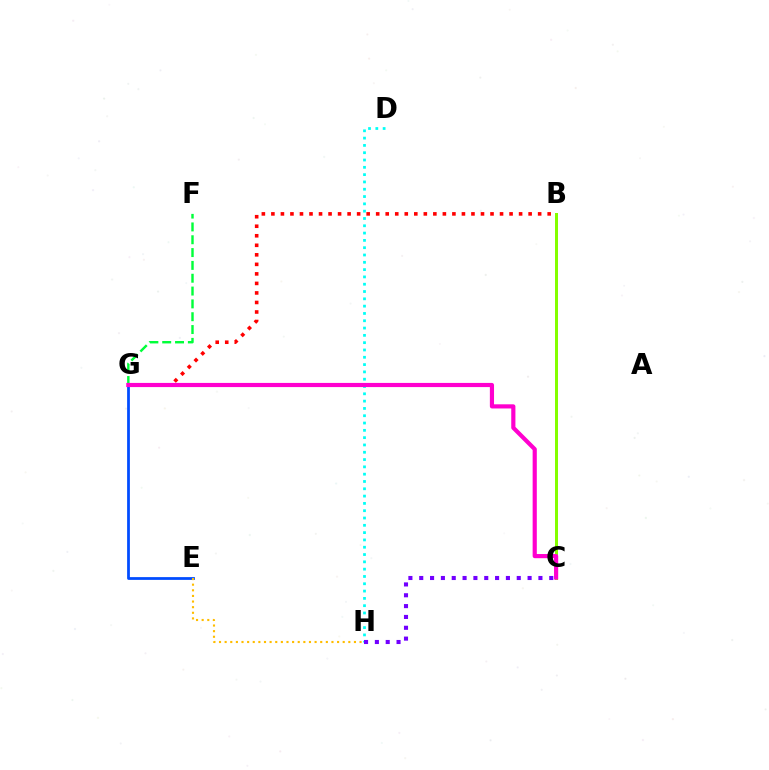{('B', 'C'): [{'color': '#84ff00', 'line_style': 'solid', 'thickness': 2.16}], ('F', 'G'): [{'color': '#00ff39', 'line_style': 'dashed', 'thickness': 1.74}], ('E', 'G'): [{'color': '#004bff', 'line_style': 'solid', 'thickness': 1.99}], ('B', 'G'): [{'color': '#ff0000', 'line_style': 'dotted', 'thickness': 2.59}], ('E', 'H'): [{'color': '#ffbd00', 'line_style': 'dotted', 'thickness': 1.53}], ('D', 'H'): [{'color': '#00fff6', 'line_style': 'dotted', 'thickness': 1.99}], ('C', 'G'): [{'color': '#ff00cf', 'line_style': 'solid', 'thickness': 3.0}], ('C', 'H'): [{'color': '#7200ff', 'line_style': 'dotted', 'thickness': 2.94}]}